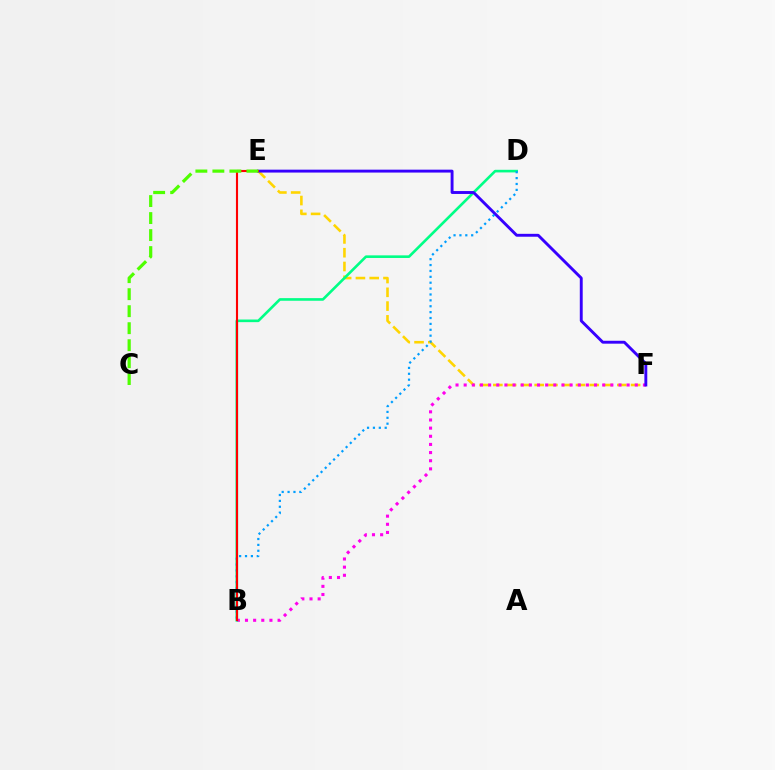{('E', 'F'): [{'color': '#ffd500', 'line_style': 'dashed', 'thickness': 1.87}, {'color': '#3700ff', 'line_style': 'solid', 'thickness': 2.09}], ('B', 'F'): [{'color': '#ff00ed', 'line_style': 'dotted', 'thickness': 2.21}], ('B', 'D'): [{'color': '#00ff86', 'line_style': 'solid', 'thickness': 1.89}, {'color': '#009eff', 'line_style': 'dotted', 'thickness': 1.6}], ('B', 'E'): [{'color': '#ff0000', 'line_style': 'solid', 'thickness': 1.52}], ('C', 'E'): [{'color': '#4fff00', 'line_style': 'dashed', 'thickness': 2.31}]}